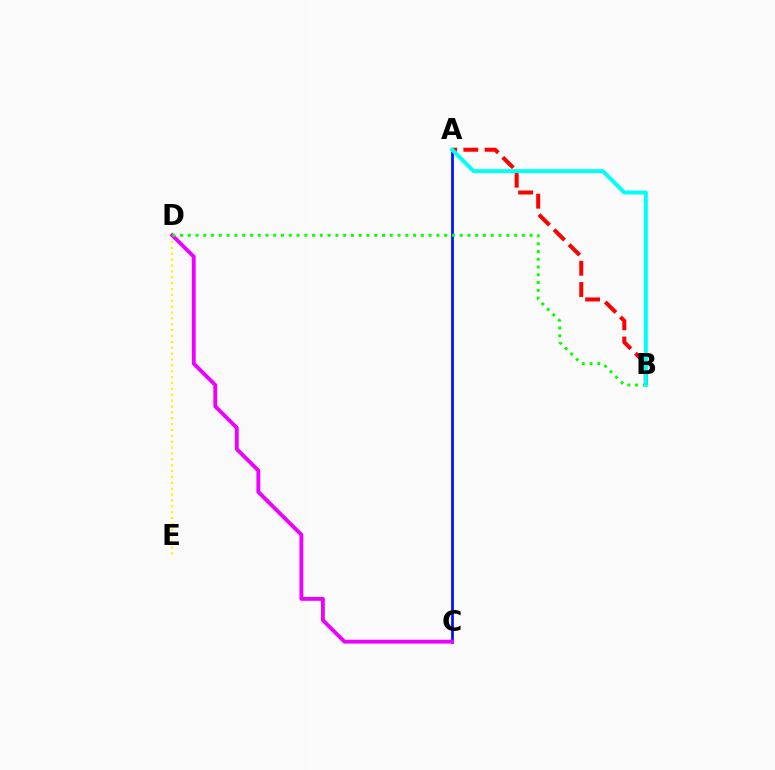{('D', 'E'): [{'color': '#fcf500', 'line_style': 'dotted', 'thickness': 1.6}], ('A', 'B'): [{'color': '#ff0000', 'line_style': 'dashed', 'thickness': 2.89}, {'color': '#00fff6', 'line_style': 'solid', 'thickness': 2.85}], ('A', 'C'): [{'color': '#0010ff', 'line_style': 'solid', 'thickness': 1.97}], ('C', 'D'): [{'color': '#ee00ff', 'line_style': 'solid', 'thickness': 2.77}], ('B', 'D'): [{'color': '#08ff00', 'line_style': 'dotted', 'thickness': 2.11}]}